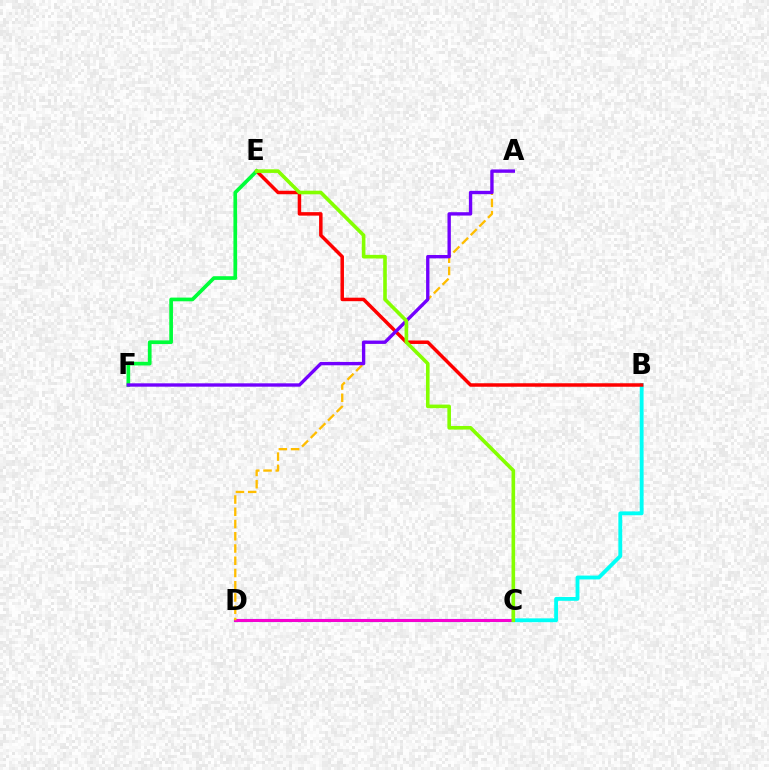{('B', 'C'): [{'color': '#00fff6', 'line_style': 'solid', 'thickness': 2.77}], ('C', 'D'): [{'color': '#004bff', 'line_style': 'solid', 'thickness': 2.23}, {'color': '#ff00cf', 'line_style': 'solid', 'thickness': 2.08}], ('B', 'E'): [{'color': '#ff0000', 'line_style': 'solid', 'thickness': 2.51}], ('E', 'F'): [{'color': '#00ff39', 'line_style': 'solid', 'thickness': 2.66}], ('A', 'D'): [{'color': '#ffbd00', 'line_style': 'dashed', 'thickness': 1.66}], ('A', 'F'): [{'color': '#7200ff', 'line_style': 'solid', 'thickness': 2.42}], ('C', 'E'): [{'color': '#84ff00', 'line_style': 'solid', 'thickness': 2.6}]}